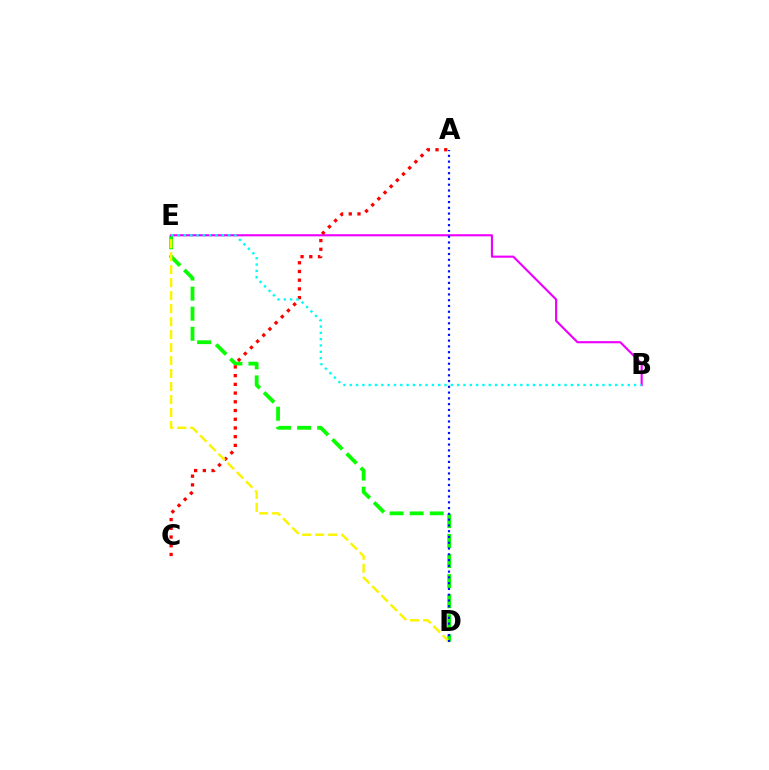{('D', 'E'): [{'color': '#08ff00', 'line_style': 'dashed', 'thickness': 2.73}, {'color': '#fcf500', 'line_style': 'dashed', 'thickness': 1.76}], ('B', 'E'): [{'color': '#ee00ff', 'line_style': 'solid', 'thickness': 1.54}, {'color': '#00fff6', 'line_style': 'dotted', 'thickness': 1.72}], ('A', 'C'): [{'color': '#ff0000', 'line_style': 'dotted', 'thickness': 2.37}], ('A', 'D'): [{'color': '#0010ff', 'line_style': 'dotted', 'thickness': 1.57}]}